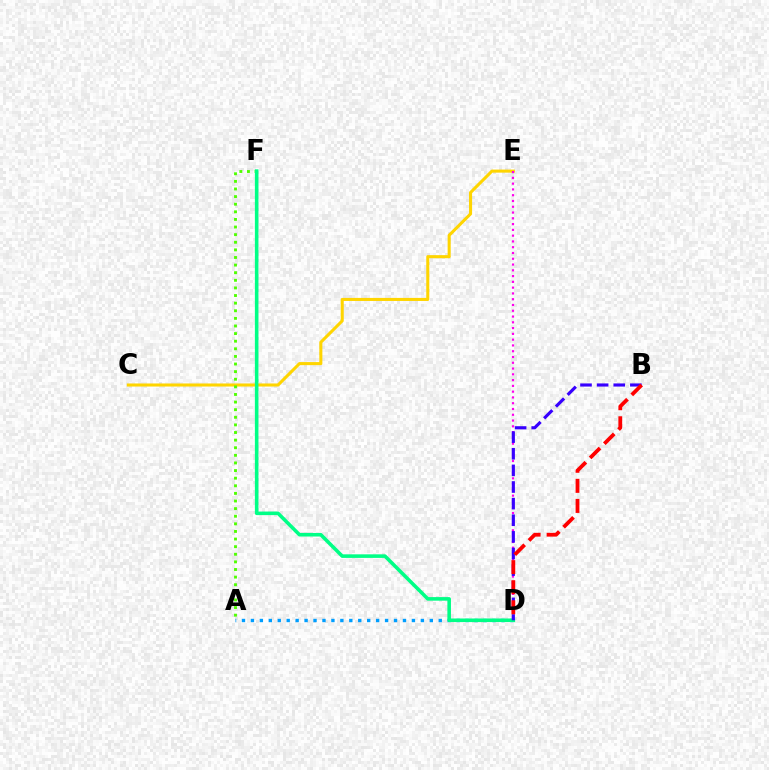{('C', 'E'): [{'color': '#ffd500', 'line_style': 'solid', 'thickness': 2.2}], ('A', 'D'): [{'color': '#009eff', 'line_style': 'dotted', 'thickness': 2.43}], ('D', 'E'): [{'color': '#ff00ed', 'line_style': 'dotted', 'thickness': 1.57}], ('A', 'F'): [{'color': '#4fff00', 'line_style': 'dotted', 'thickness': 2.07}], ('D', 'F'): [{'color': '#00ff86', 'line_style': 'solid', 'thickness': 2.58}], ('B', 'D'): [{'color': '#3700ff', 'line_style': 'dashed', 'thickness': 2.26}, {'color': '#ff0000', 'line_style': 'dashed', 'thickness': 2.73}]}